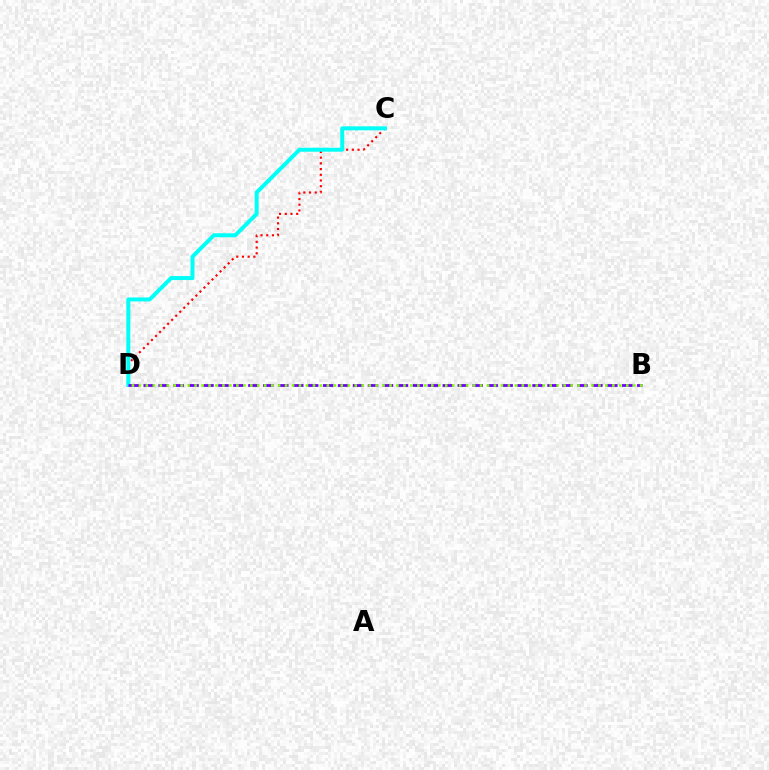{('C', 'D'): [{'color': '#ff0000', 'line_style': 'dotted', 'thickness': 1.55}, {'color': '#00fff6', 'line_style': 'solid', 'thickness': 2.87}], ('B', 'D'): [{'color': '#7200ff', 'line_style': 'dashed', 'thickness': 2.03}, {'color': '#84ff00', 'line_style': 'dotted', 'thickness': 1.89}]}